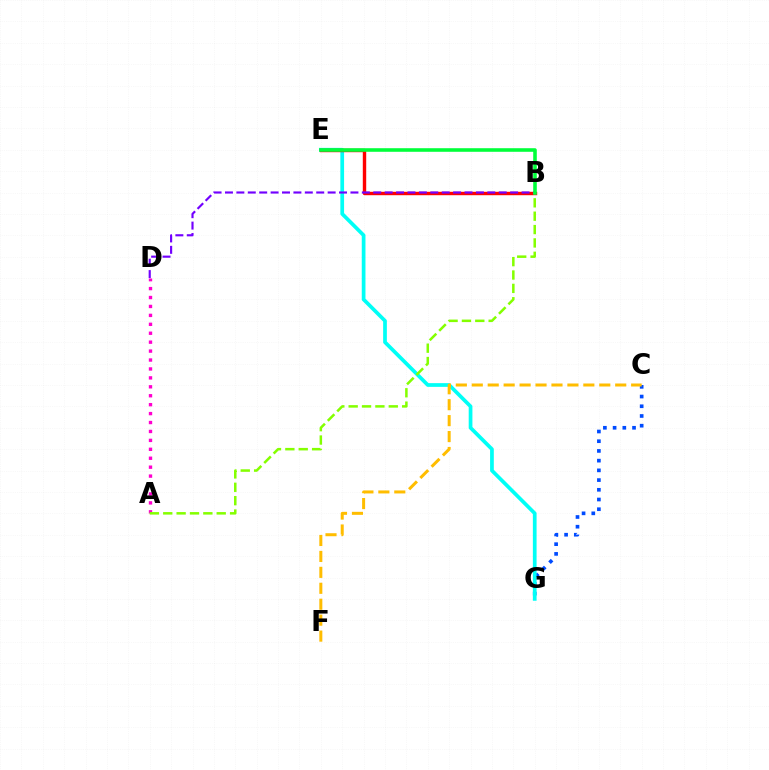{('C', 'G'): [{'color': '#004bff', 'line_style': 'dotted', 'thickness': 2.64}], ('A', 'D'): [{'color': '#ff00cf', 'line_style': 'dotted', 'thickness': 2.43}], ('E', 'G'): [{'color': '#00fff6', 'line_style': 'solid', 'thickness': 2.68}], ('C', 'F'): [{'color': '#ffbd00', 'line_style': 'dashed', 'thickness': 2.17}], ('B', 'E'): [{'color': '#ff0000', 'line_style': 'solid', 'thickness': 2.45}, {'color': '#00ff39', 'line_style': 'solid', 'thickness': 2.58}], ('B', 'D'): [{'color': '#7200ff', 'line_style': 'dashed', 'thickness': 1.55}], ('A', 'B'): [{'color': '#84ff00', 'line_style': 'dashed', 'thickness': 1.82}]}